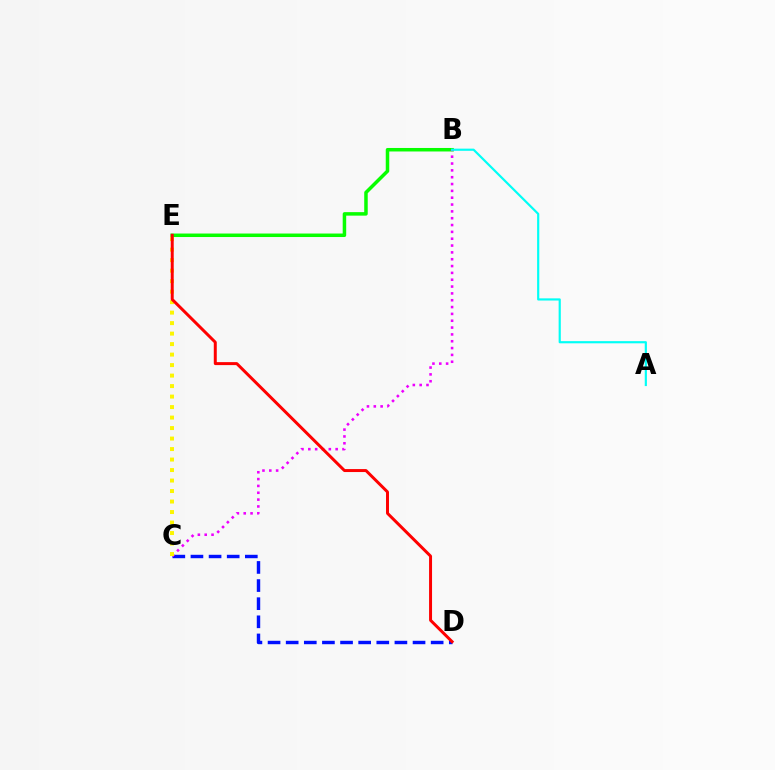{('C', 'D'): [{'color': '#0010ff', 'line_style': 'dashed', 'thickness': 2.46}], ('B', 'E'): [{'color': '#08ff00', 'line_style': 'solid', 'thickness': 2.52}], ('B', 'C'): [{'color': '#ee00ff', 'line_style': 'dotted', 'thickness': 1.86}], ('C', 'E'): [{'color': '#fcf500', 'line_style': 'dotted', 'thickness': 2.85}], ('D', 'E'): [{'color': '#ff0000', 'line_style': 'solid', 'thickness': 2.14}], ('A', 'B'): [{'color': '#00fff6', 'line_style': 'solid', 'thickness': 1.57}]}